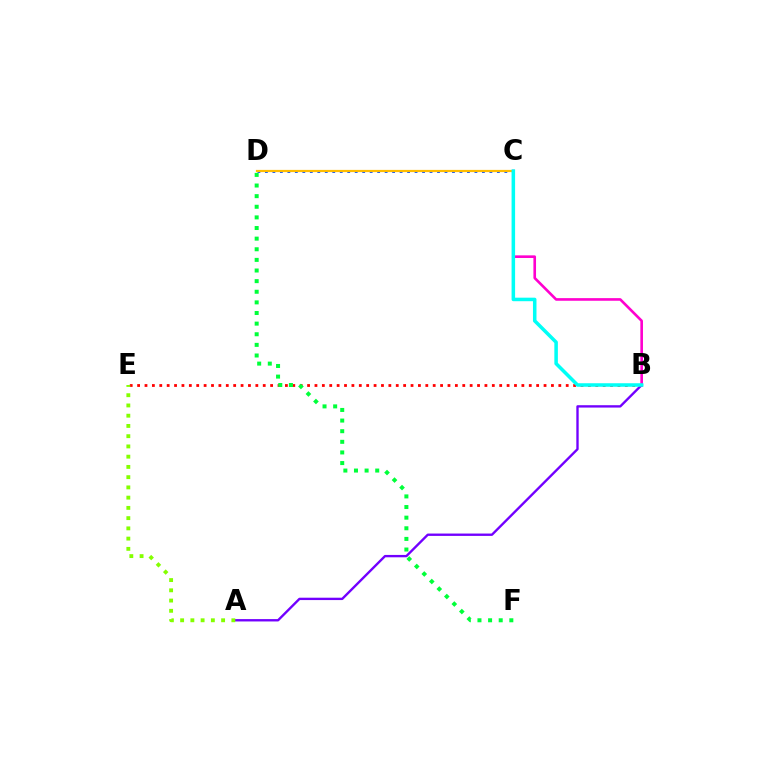{('B', 'E'): [{'color': '#ff0000', 'line_style': 'dotted', 'thickness': 2.01}], ('C', 'D'): [{'color': '#004bff', 'line_style': 'dotted', 'thickness': 2.03}, {'color': '#ffbd00', 'line_style': 'solid', 'thickness': 1.6}], ('D', 'F'): [{'color': '#00ff39', 'line_style': 'dotted', 'thickness': 2.89}], ('A', 'B'): [{'color': '#7200ff', 'line_style': 'solid', 'thickness': 1.7}], ('B', 'C'): [{'color': '#ff00cf', 'line_style': 'solid', 'thickness': 1.89}, {'color': '#00fff6', 'line_style': 'solid', 'thickness': 2.54}], ('A', 'E'): [{'color': '#84ff00', 'line_style': 'dotted', 'thickness': 2.78}]}